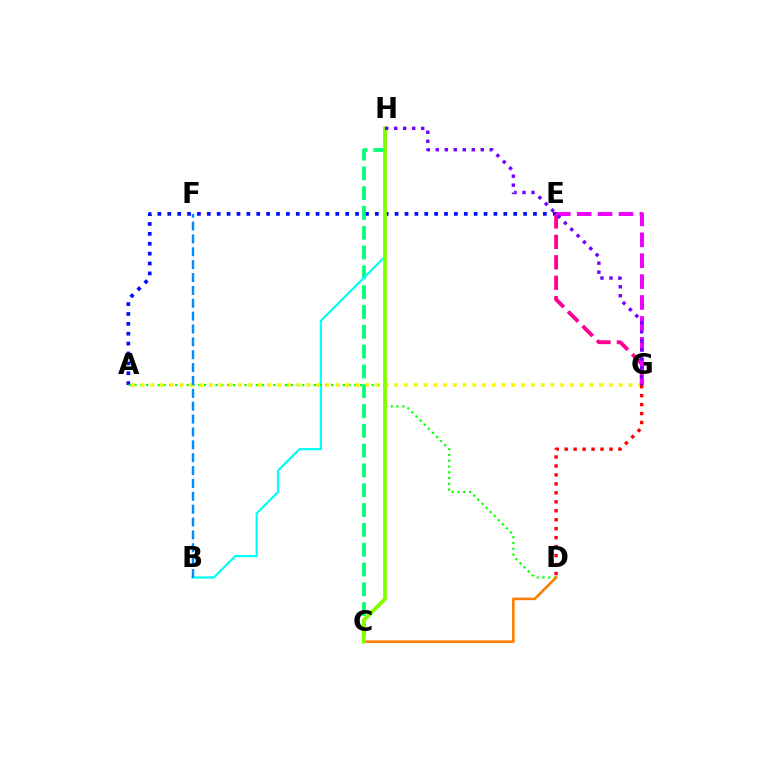{('A', 'E'): [{'color': '#0010ff', 'line_style': 'dotted', 'thickness': 2.69}], ('C', 'H'): [{'color': '#00ff74', 'line_style': 'dashed', 'thickness': 2.69}, {'color': '#84ff00', 'line_style': 'solid', 'thickness': 2.73}], ('B', 'H'): [{'color': '#00fff6', 'line_style': 'solid', 'thickness': 1.61}], ('A', 'D'): [{'color': '#08ff00', 'line_style': 'dotted', 'thickness': 1.57}], ('A', 'G'): [{'color': '#fcf500', 'line_style': 'dotted', 'thickness': 2.65}], ('C', 'D'): [{'color': '#ff7c00', 'line_style': 'solid', 'thickness': 1.86}], ('B', 'F'): [{'color': '#008cff', 'line_style': 'dashed', 'thickness': 1.75}], ('E', 'G'): [{'color': '#ff0094', 'line_style': 'dashed', 'thickness': 2.78}, {'color': '#ee00ff', 'line_style': 'dashed', 'thickness': 2.84}], ('D', 'G'): [{'color': '#ff0000', 'line_style': 'dotted', 'thickness': 2.43}], ('G', 'H'): [{'color': '#7200ff', 'line_style': 'dotted', 'thickness': 2.44}]}